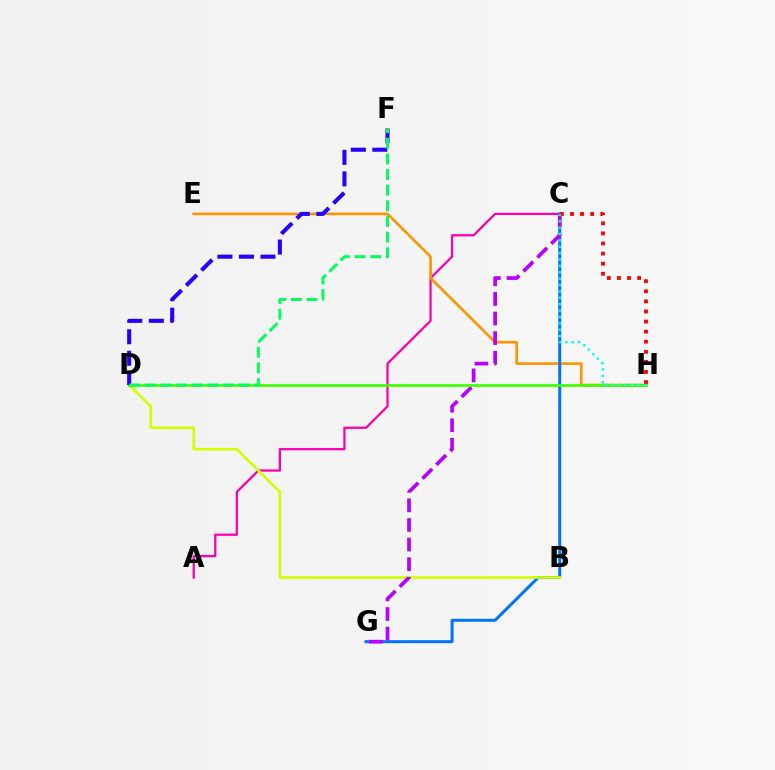{('A', 'C'): [{'color': '#ff00ac', 'line_style': 'solid', 'thickness': 1.63}], ('E', 'H'): [{'color': '#ff9400', 'line_style': 'solid', 'thickness': 1.91}], ('C', 'G'): [{'color': '#0074ff', 'line_style': 'solid', 'thickness': 2.16}, {'color': '#b900ff', 'line_style': 'dashed', 'thickness': 2.66}], ('B', 'D'): [{'color': '#d1ff00', 'line_style': 'solid', 'thickness': 1.89}], ('D', 'H'): [{'color': '#3dff00', 'line_style': 'solid', 'thickness': 1.94}], ('D', 'F'): [{'color': '#2500ff', 'line_style': 'dashed', 'thickness': 2.92}, {'color': '#00ff5c', 'line_style': 'dashed', 'thickness': 2.13}], ('C', 'H'): [{'color': '#ff0000', 'line_style': 'dotted', 'thickness': 2.74}, {'color': '#00fff6', 'line_style': 'dotted', 'thickness': 1.73}]}